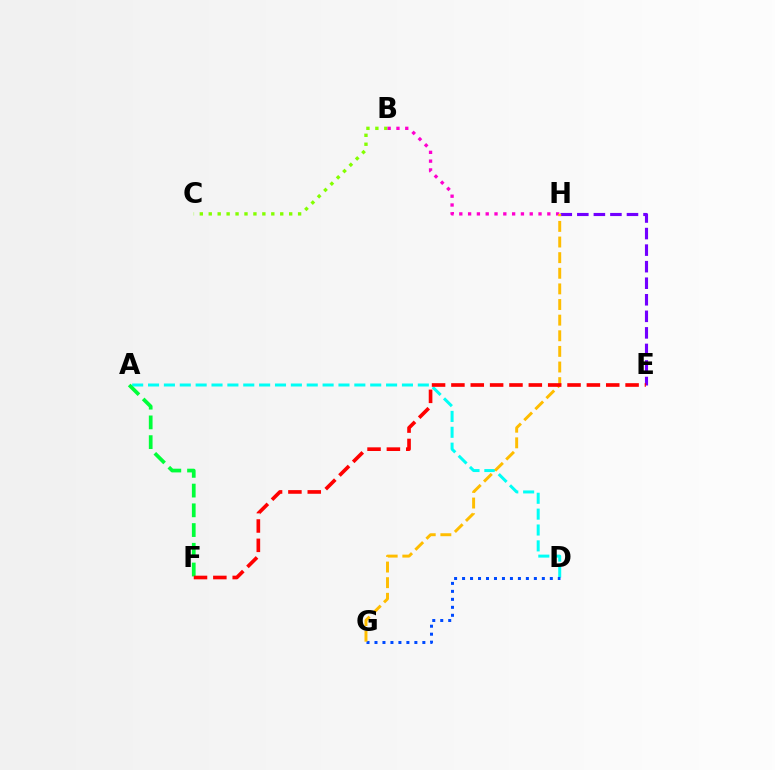{('A', 'D'): [{'color': '#00fff6', 'line_style': 'dashed', 'thickness': 2.16}], ('B', 'C'): [{'color': '#84ff00', 'line_style': 'dotted', 'thickness': 2.43}], ('A', 'F'): [{'color': '#00ff39', 'line_style': 'dashed', 'thickness': 2.68}], ('E', 'H'): [{'color': '#7200ff', 'line_style': 'dashed', 'thickness': 2.25}], ('B', 'H'): [{'color': '#ff00cf', 'line_style': 'dotted', 'thickness': 2.39}], ('D', 'G'): [{'color': '#004bff', 'line_style': 'dotted', 'thickness': 2.17}], ('G', 'H'): [{'color': '#ffbd00', 'line_style': 'dashed', 'thickness': 2.12}], ('E', 'F'): [{'color': '#ff0000', 'line_style': 'dashed', 'thickness': 2.63}]}